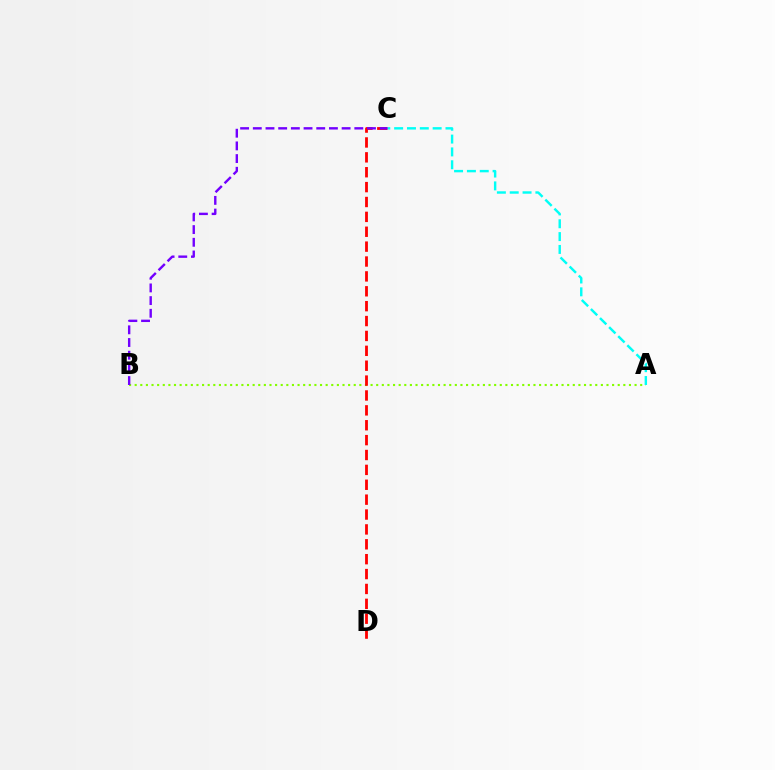{('A', 'B'): [{'color': '#84ff00', 'line_style': 'dotted', 'thickness': 1.53}], ('C', 'D'): [{'color': '#ff0000', 'line_style': 'dashed', 'thickness': 2.02}], ('A', 'C'): [{'color': '#00fff6', 'line_style': 'dashed', 'thickness': 1.74}], ('B', 'C'): [{'color': '#7200ff', 'line_style': 'dashed', 'thickness': 1.72}]}